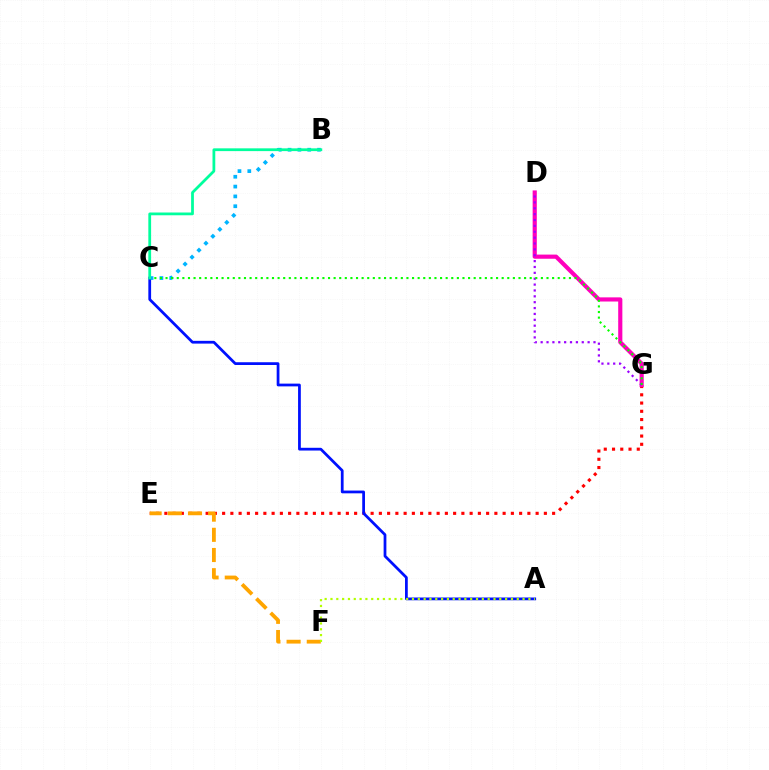{('E', 'G'): [{'color': '#ff0000', 'line_style': 'dotted', 'thickness': 2.24}], ('D', 'G'): [{'color': '#ff00bd', 'line_style': 'solid', 'thickness': 2.99}, {'color': '#9b00ff', 'line_style': 'dotted', 'thickness': 1.59}], ('B', 'C'): [{'color': '#00b5ff', 'line_style': 'dotted', 'thickness': 2.67}, {'color': '#00ff9d', 'line_style': 'solid', 'thickness': 1.99}], ('A', 'C'): [{'color': '#0010ff', 'line_style': 'solid', 'thickness': 1.98}], ('E', 'F'): [{'color': '#ffa500', 'line_style': 'dashed', 'thickness': 2.74}], ('C', 'G'): [{'color': '#08ff00', 'line_style': 'dotted', 'thickness': 1.52}], ('A', 'F'): [{'color': '#b3ff00', 'line_style': 'dotted', 'thickness': 1.58}]}